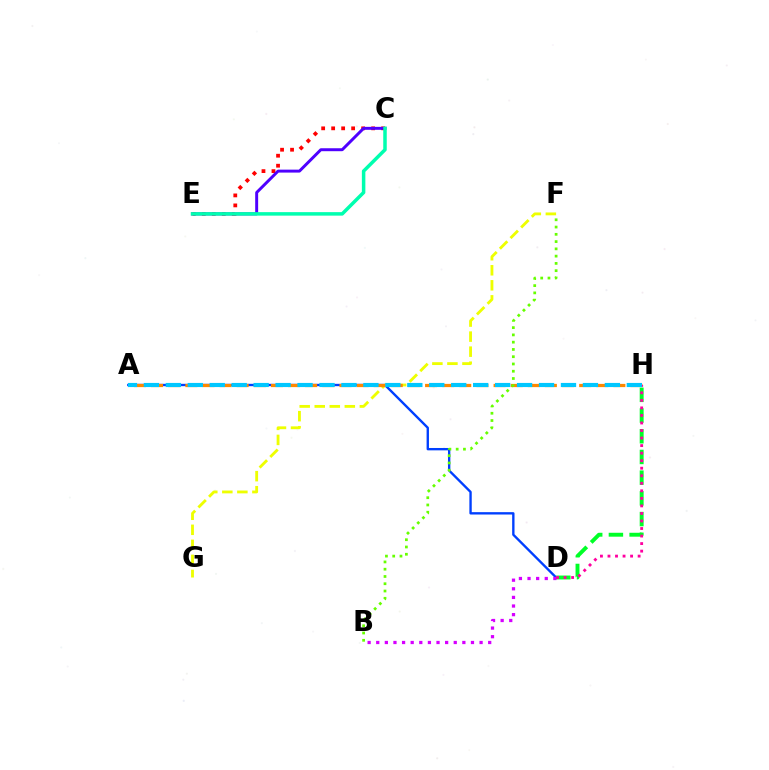{('A', 'D'): [{'color': '#003fff', 'line_style': 'solid', 'thickness': 1.7}], ('F', 'G'): [{'color': '#eeff00', 'line_style': 'dashed', 'thickness': 2.04}], ('A', 'H'): [{'color': '#ff8800', 'line_style': 'dashed', 'thickness': 2.33}, {'color': '#00c7ff', 'line_style': 'dashed', 'thickness': 2.98}], ('D', 'H'): [{'color': '#00ff27', 'line_style': 'dashed', 'thickness': 2.81}, {'color': '#ff00a0', 'line_style': 'dotted', 'thickness': 2.05}], ('B', 'D'): [{'color': '#d600ff', 'line_style': 'dotted', 'thickness': 2.34}], ('C', 'E'): [{'color': '#ff0000', 'line_style': 'dotted', 'thickness': 2.71}, {'color': '#4f00ff', 'line_style': 'solid', 'thickness': 2.13}, {'color': '#00ffaf', 'line_style': 'solid', 'thickness': 2.52}], ('B', 'F'): [{'color': '#66ff00', 'line_style': 'dotted', 'thickness': 1.97}]}